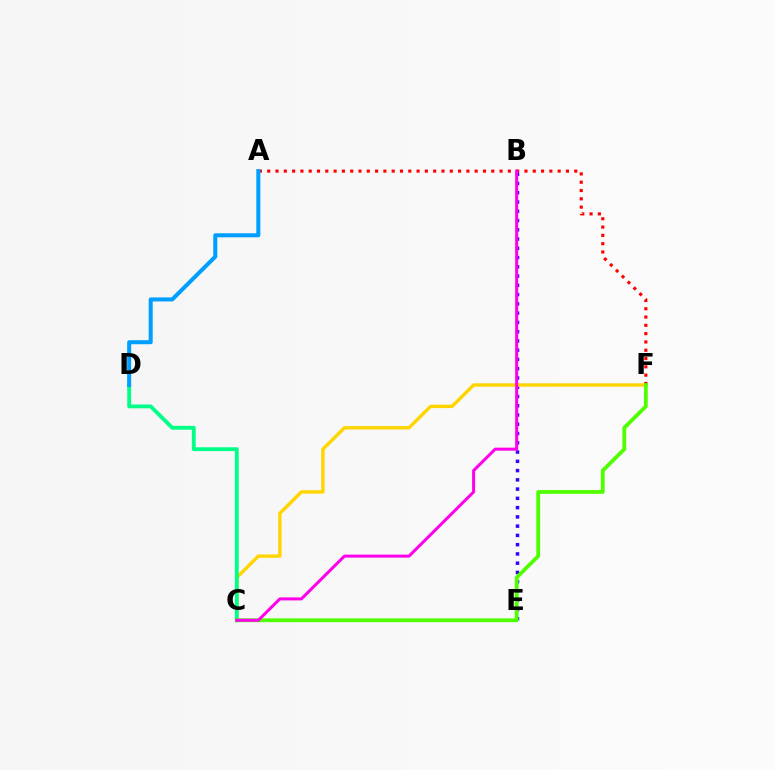{('B', 'E'): [{'color': '#3700ff', 'line_style': 'dotted', 'thickness': 2.52}], ('C', 'F'): [{'color': '#ffd500', 'line_style': 'solid', 'thickness': 2.44}, {'color': '#4fff00', 'line_style': 'solid', 'thickness': 2.72}], ('C', 'D'): [{'color': '#00ff86', 'line_style': 'solid', 'thickness': 2.76}], ('A', 'F'): [{'color': '#ff0000', 'line_style': 'dotted', 'thickness': 2.25}], ('A', 'D'): [{'color': '#009eff', 'line_style': 'solid', 'thickness': 2.9}], ('B', 'C'): [{'color': '#ff00ed', 'line_style': 'solid', 'thickness': 2.18}]}